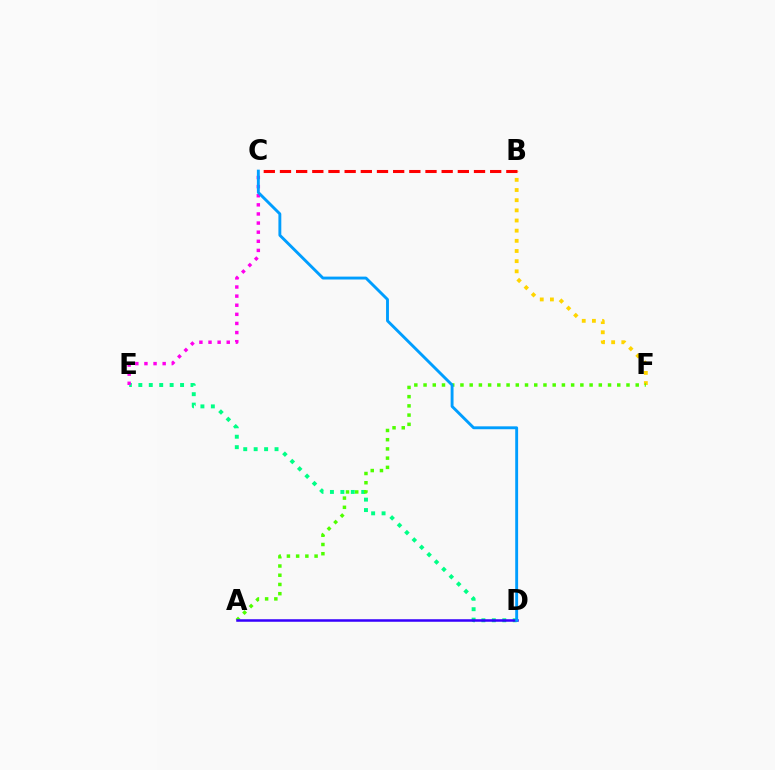{('B', 'F'): [{'color': '#ffd500', 'line_style': 'dotted', 'thickness': 2.76}], ('D', 'E'): [{'color': '#00ff86', 'line_style': 'dotted', 'thickness': 2.83}], ('C', 'E'): [{'color': '#ff00ed', 'line_style': 'dotted', 'thickness': 2.48}], ('A', 'F'): [{'color': '#4fff00', 'line_style': 'dotted', 'thickness': 2.51}], ('A', 'D'): [{'color': '#3700ff', 'line_style': 'solid', 'thickness': 1.82}], ('B', 'C'): [{'color': '#ff0000', 'line_style': 'dashed', 'thickness': 2.2}], ('C', 'D'): [{'color': '#009eff', 'line_style': 'solid', 'thickness': 2.08}]}